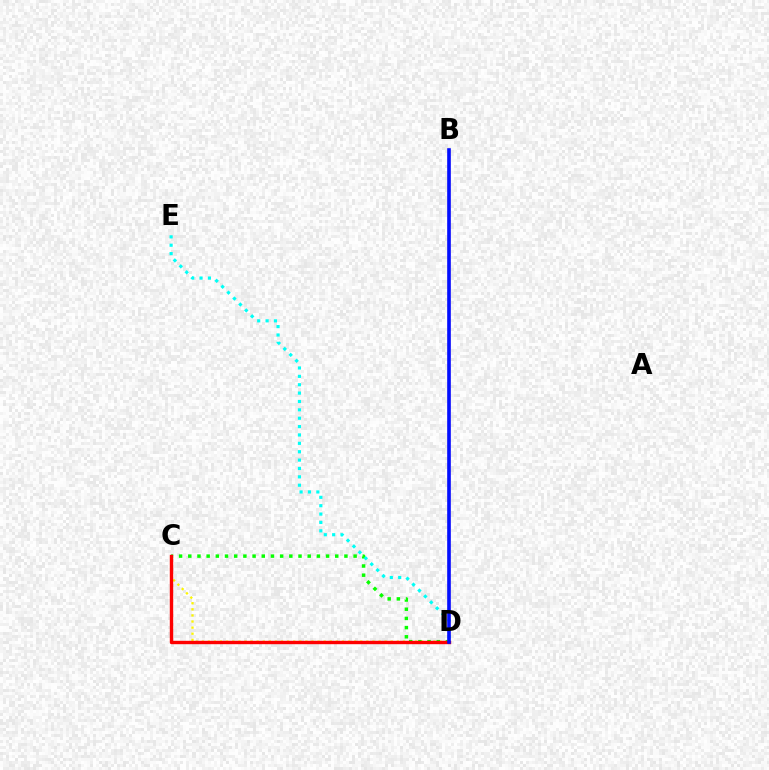{('C', 'D'): [{'color': '#fcf500', 'line_style': 'dotted', 'thickness': 1.66}, {'color': '#08ff00', 'line_style': 'dotted', 'thickness': 2.5}, {'color': '#ff0000', 'line_style': 'solid', 'thickness': 2.44}], ('D', 'E'): [{'color': '#00fff6', 'line_style': 'dotted', 'thickness': 2.28}], ('B', 'D'): [{'color': '#ee00ff', 'line_style': 'solid', 'thickness': 1.76}, {'color': '#0010ff', 'line_style': 'solid', 'thickness': 2.57}]}